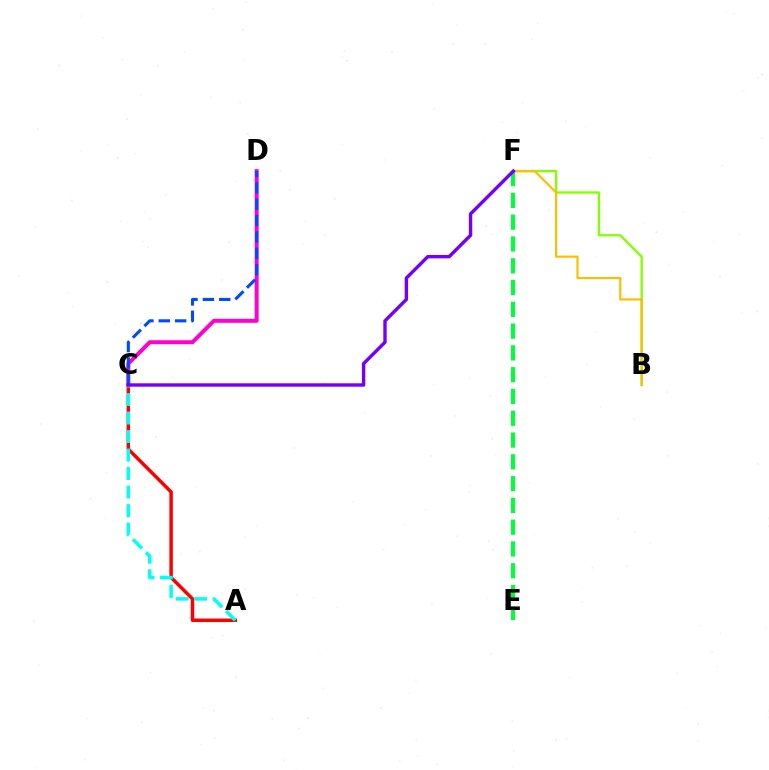{('C', 'D'): [{'color': '#ff00cf', 'line_style': 'solid', 'thickness': 2.85}, {'color': '#004bff', 'line_style': 'dashed', 'thickness': 2.22}], ('B', 'F'): [{'color': '#84ff00', 'line_style': 'solid', 'thickness': 1.68}, {'color': '#ffbd00', 'line_style': 'solid', 'thickness': 1.56}], ('A', 'C'): [{'color': '#ff0000', 'line_style': 'solid', 'thickness': 2.5}, {'color': '#00fff6', 'line_style': 'dashed', 'thickness': 2.51}], ('E', 'F'): [{'color': '#00ff39', 'line_style': 'dashed', 'thickness': 2.96}], ('C', 'F'): [{'color': '#7200ff', 'line_style': 'solid', 'thickness': 2.44}]}